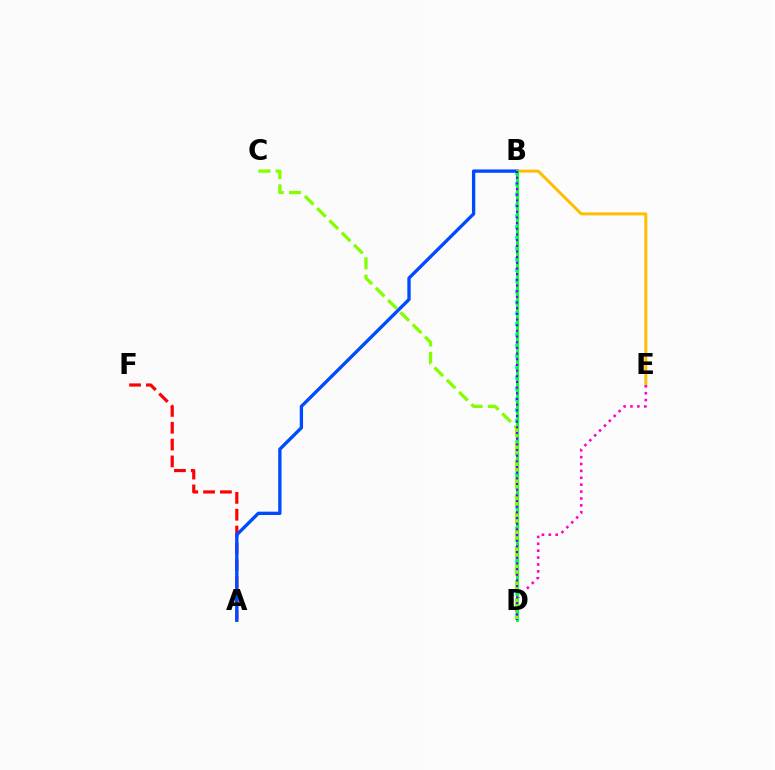{('B', 'D'): [{'color': '#00fff6', 'line_style': 'dotted', 'thickness': 2.93}, {'color': '#00ff39', 'line_style': 'solid', 'thickness': 2.13}, {'color': '#7200ff', 'line_style': 'dotted', 'thickness': 1.54}], ('A', 'F'): [{'color': '#ff0000', 'line_style': 'dashed', 'thickness': 2.29}], ('B', 'E'): [{'color': '#ffbd00', 'line_style': 'solid', 'thickness': 2.14}], ('D', 'E'): [{'color': '#ff00cf', 'line_style': 'dotted', 'thickness': 1.87}], ('A', 'B'): [{'color': '#004bff', 'line_style': 'solid', 'thickness': 2.4}], ('C', 'D'): [{'color': '#84ff00', 'line_style': 'dashed', 'thickness': 2.36}]}